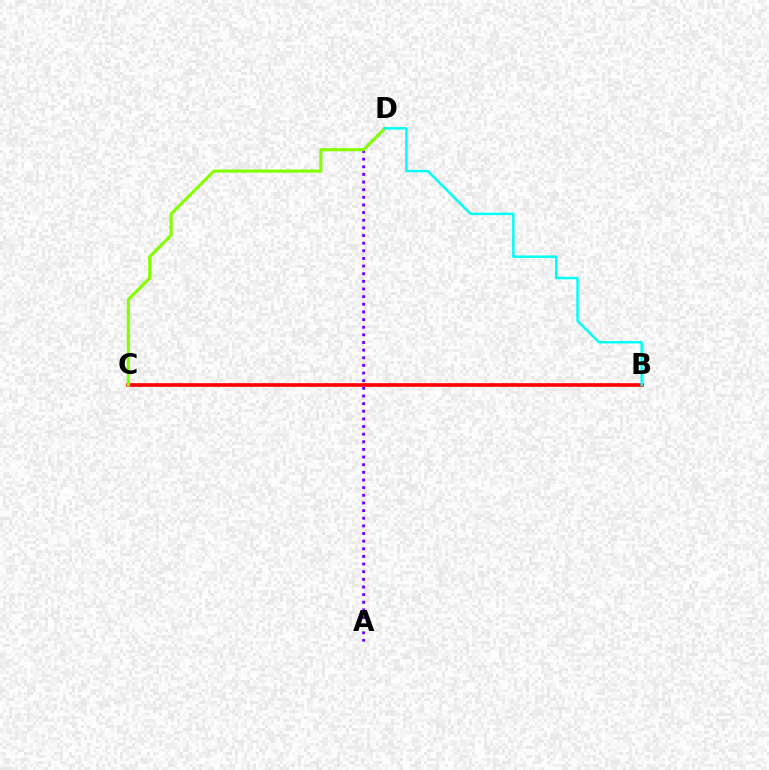{('A', 'D'): [{'color': '#7200ff', 'line_style': 'dotted', 'thickness': 2.08}], ('B', 'C'): [{'color': '#ff0000', 'line_style': 'solid', 'thickness': 2.63}], ('C', 'D'): [{'color': '#84ff00', 'line_style': 'solid', 'thickness': 2.23}], ('B', 'D'): [{'color': '#00fff6', 'line_style': 'solid', 'thickness': 1.77}]}